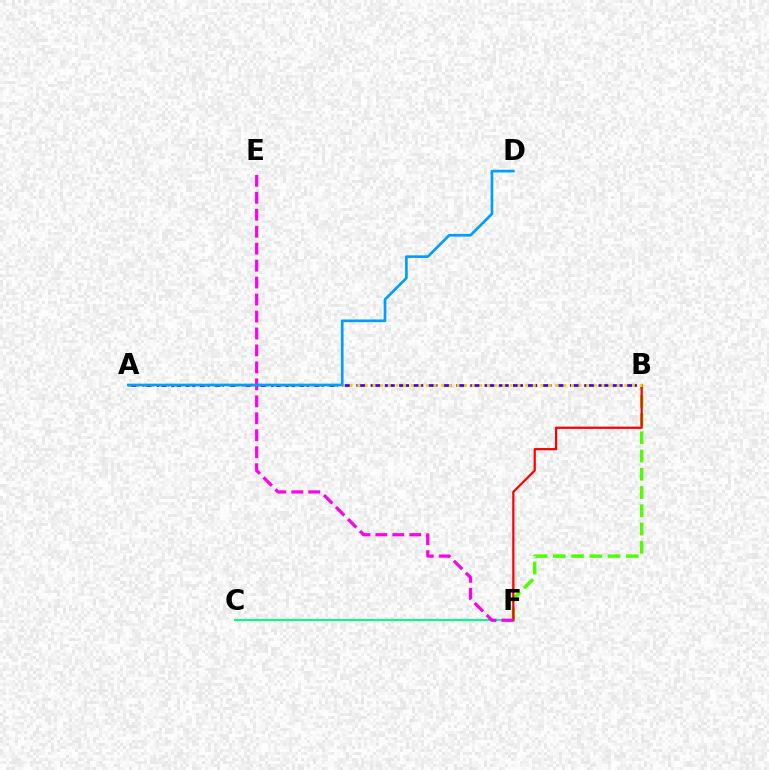{('C', 'F'): [{'color': '#00ff86', 'line_style': 'solid', 'thickness': 1.51}], ('B', 'F'): [{'color': '#4fff00', 'line_style': 'dashed', 'thickness': 2.48}, {'color': '#ff0000', 'line_style': 'solid', 'thickness': 1.61}], ('A', 'B'): [{'color': '#3700ff', 'line_style': 'dashed', 'thickness': 1.93}, {'color': '#ffd500', 'line_style': 'dotted', 'thickness': 2.07}], ('E', 'F'): [{'color': '#ff00ed', 'line_style': 'dashed', 'thickness': 2.3}], ('A', 'D'): [{'color': '#009eff', 'line_style': 'solid', 'thickness': 1.94}]}